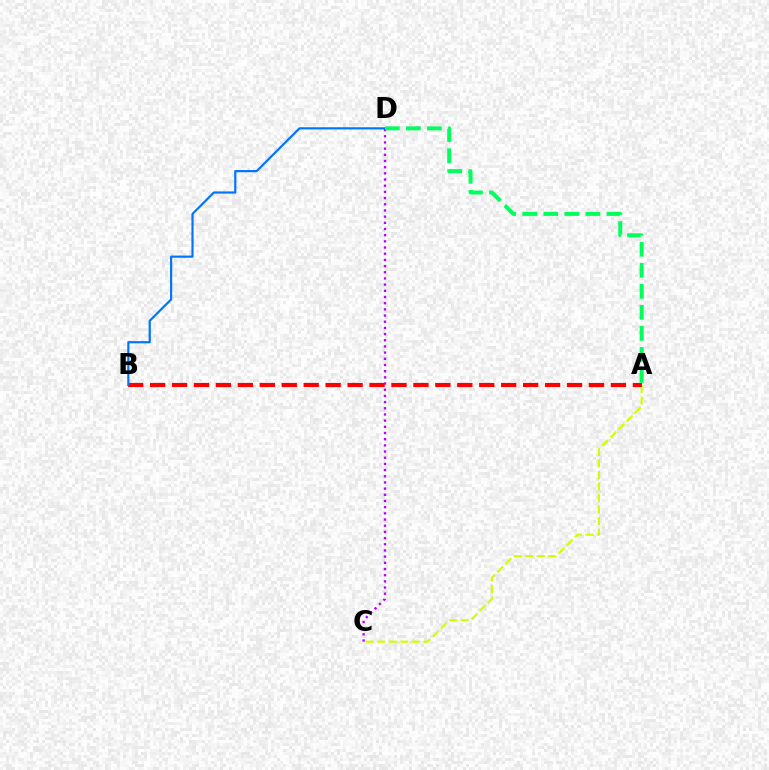{('A', 'C'): [{'color': '#d1ff00', 'line_style': 'dashed', 'thickness': 1.57}], ('C', 'D'): [{'color': '#b900ff', 'line_style': 'dotted', 'thickness': 1.68}], ('A', 'B'): [{'color': '#ff0000', 'line_style': 'dashed', 'thickness': 2.98}], ('B', 'D'): [{'color': '#0074ff', 'line_style': 'solid', 'thickness': 1.57}], ('A', 'D'): [{'color': '#00ff5c', 'line_style': 'dashed', 'thickness': 2.86}]}